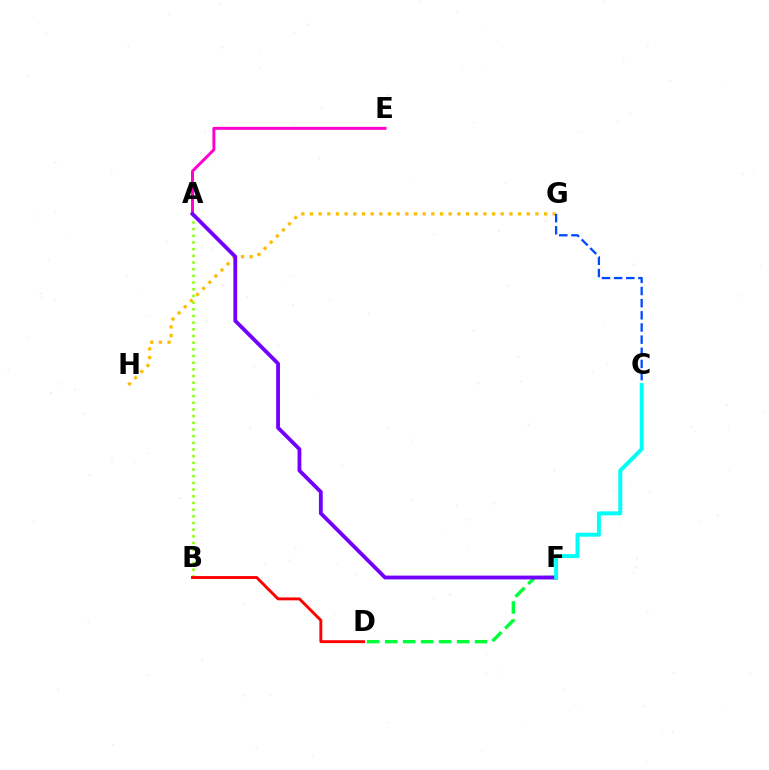{('A', 'B'): [{'color': '#84ff00', 'line_style': 'dotted', 'thickness': 1.81}], ('B', 'D'): [{'color': '#ff0000', 'line_style': 'solid', 'thickness': 2.08}], ('G', 'H'): [{'color': '#ffbd00', 'line_style': 'dotted', 'thickness': 2.36}], ('D', 'F'): [{'color': '#00ff39', 'line_style': 'dashed', 'thickness': 2.44}], ('A', 'E'): [{'color': '#ff00cf', 'line_style': 'solid', 'thickness': 2.13}], ('C', 'G'): [{'color': '#004bff', 'line_style': 'dashed', 'thickness': 1.65}], ('A', 'F'): [{'color': '#7200ff', 'line_style': 'solid', 'thickness': 2.74}], ('C', 'F'): [{'color': '#00fff6', 'line_style': 'solid', 'thickness': 2.85}]}